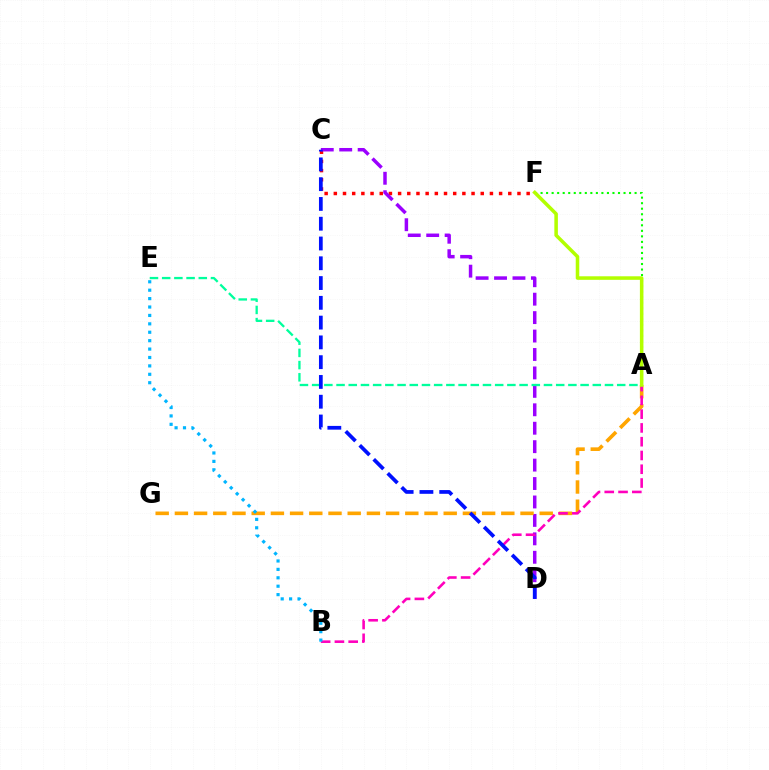{('C', 'F'): [{'color': '#ff0000', 'line_style': 'dotted', 'thickness': 2.49}], ('C', 'D'): [{'color': '#9b00ff', 'line_style': 'dashed', 'thickness': 2.5}, {'color': '#0010ff', 'line_style': 'dashed', 'thickness': 2.69}], ('A', 'E'): [{'color': '#00ff9d', 'line_style': 'dashed', 'thickness': 1.66}], ('A', 'G'): [{'color': '#ffa500', 'line_style': 'dashed', 'thickness': 2.61}], ('A', 'B'): [{'color': '#ff00bd', 'line_style': 'dashed', 'thickness': 1.87}], ('A', 'F'): [{'color': '#08ff00', 'line_style': 'dotted', 'thickness': 1.5}, {'color': '#b3ff00', 'line_style': 'solid', 'thickness': 2.55}], ('B', 'E'): [{'color': '#00b5ff', 'line_style': 'dotted', 'thickness': 2.29}]}